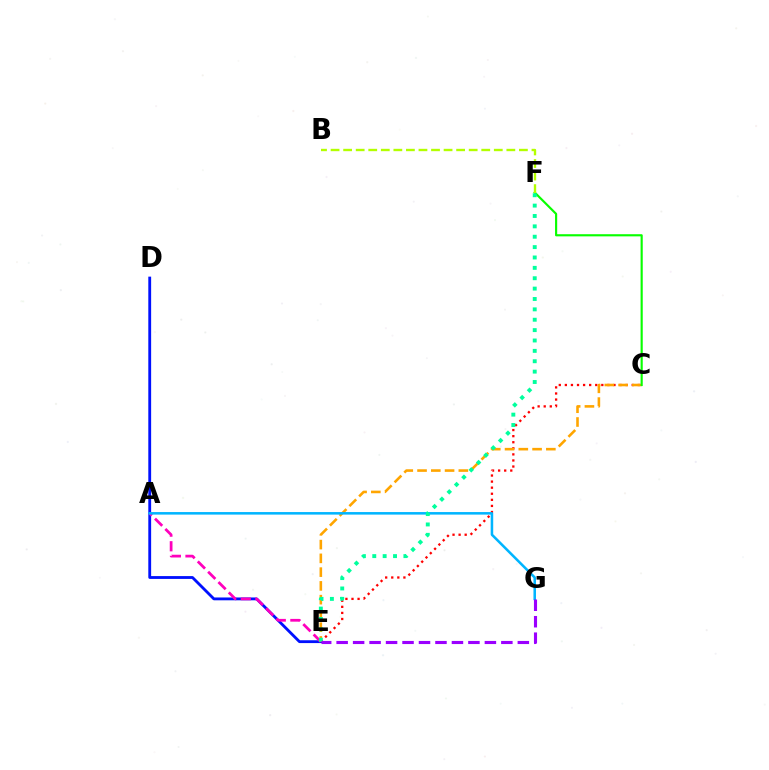{('D', 'E'): [{'color': '#0010ff', 'line_style': 'solid', 'thickness': 2.04}], ('C', 'E'): [{'color': '#ff0000', 'line_style': 'dotted', 'thickness': 1.65}, {'color': '#ffa500', 'line_style': 'dashed', 'thickness': 1.87}], ('A', 'E'): [{'color': '#ff00bd', 'line_style': 'dashed', 'thickness': 1.98}], ('A', 'G'): [{'color': '#00b5ff', 'line_style': 'solid', 'thickness': 1.83}], ('C', 'F'): [{'color': '#08ff00', 'line_style': 'solid', 'thickness': 1.55}], ('E', 'F'): [{'color': '#00ff9d', 'line_style': 'dotted', 'thickness': 2.82}], ('E', 'G'): [{'color': '#9b00ff', 'line_style': 'dashed', 'thickness': 2.24}], ('B', 'F'): [{'color': '#b3ff00', 'line_style': 'dashed', 'thickness': 1.71}]}